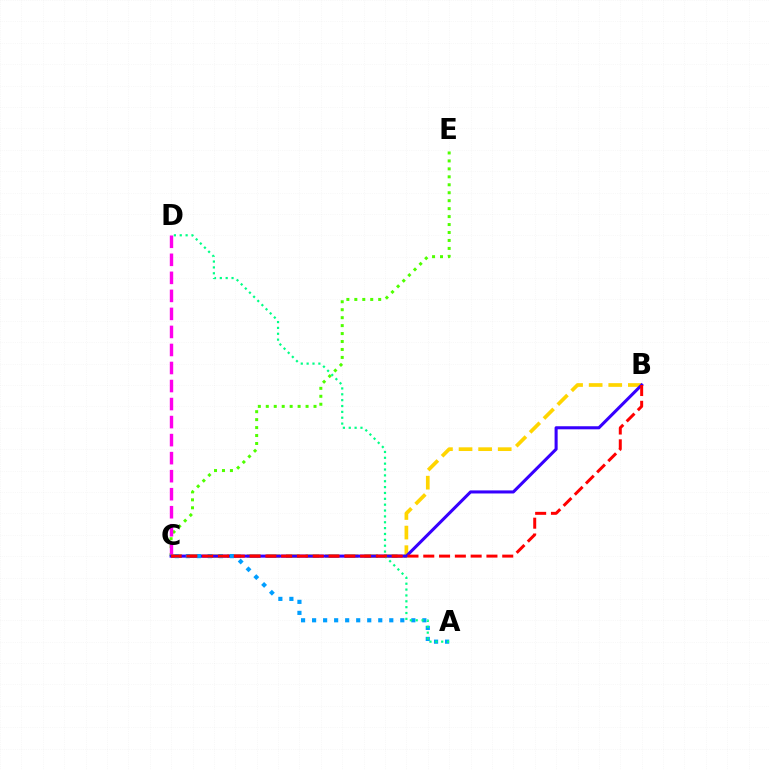{('B', 'C'): [{'color': '#ffd500', 'line_style': 'dashed', 'thickness': 2.66}, {'color': '#3700ff', 'line_style': 'solid', 'thickness': 2.21}, {'color': '#ff0000', 'line_style': 'dashed', 'thickness': 2.15}], ('C', 'E'): [{'color': '#4fff00', 'line_style': 'dotted', 'thickness': 2.16}], ('A', 'C'): [{'color': '#009eff', 'line_style': 'dotted', 'thickness': 3.0}], ('C', 'D'): [{'color': '#ff00ed', 'line_style': 'dashed', 'thickness': 2.45}], ('A', 'D'): [{'color': '#00ff86', 'line_style': 'dotted', 'thickness': 1.59}]}